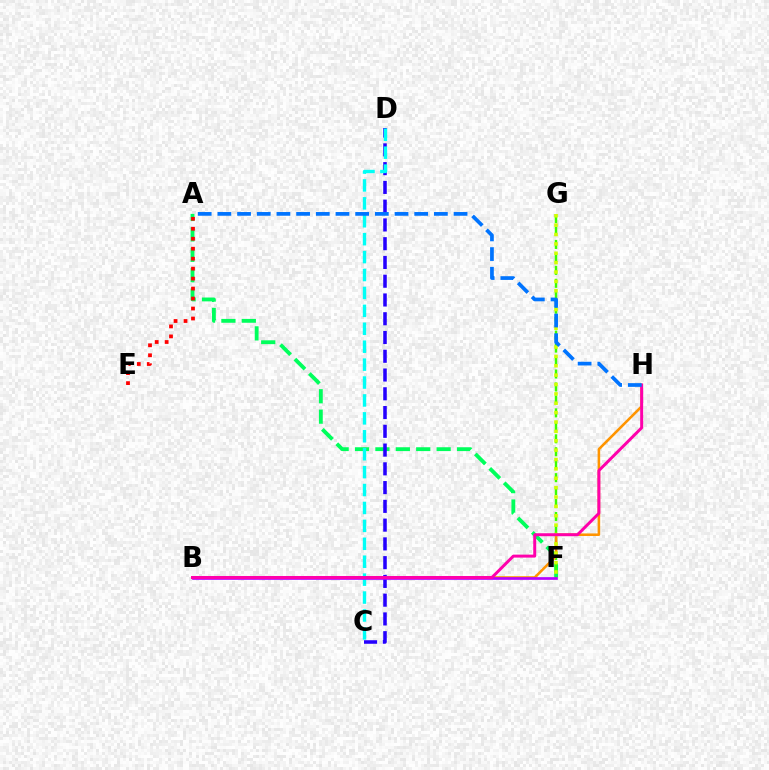{('A', 'F'): [{'color': '#00ff5c', 'line_style': 'dashed', 'thickness': 2.77}], ('A', 'E'): [{'color': '#ff0000', 'line_style': 'dotted', 'thickness': 2.71}], ('C', 'D'): [{'color': '#2500ff', 'line_style': 'dashed', 'thickness': 2.55}, {'color': '#00fff6', 'line_style': 'dashed', 'thickness': 2.43}], ('F', 'G'): [{'color': '#3dff00', 'line_style': 'dashed', 'thickness': 1.76}, {'color': '#d1ff00', 'line_style': 'dotted', 'thickness': 2.55}], ('B', 'H'): [{'color': '#ff9400', 'line_style': 'solid', 'thickness': 1.85}, {'color': '#ff00ac', 'line_style': 'solid', 'thickness': 2.14}], ('B', 'F'): [{'color': '#b900ff', 'line_style': 'solid', 'thickness': 1.94}], ('A', 'H'): [{'color': '#0074ff', 'line_style': 'dashed', 'thickness': 2.67}]}